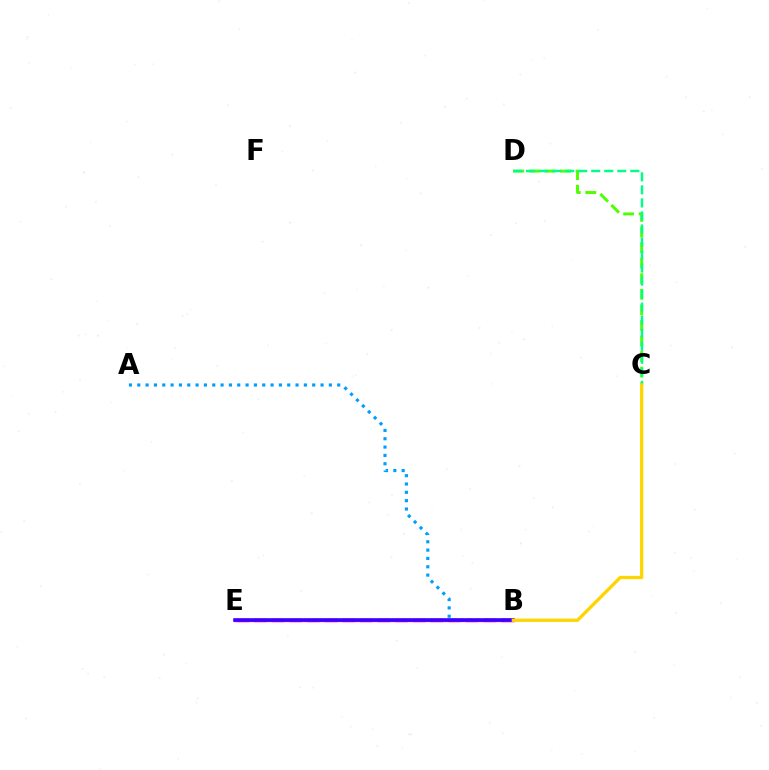{('A', 'B'): [{'color': '#009eff', 'line_style': 'dotted', 'thickness': 2.26}], ('C', 'D'): [{'color': '#4fff00', 'line_style': 'dashed', 'thickness': 2.11}, {'color': '#00ff86', 'line_style': 'dashed', 'thickness': 1.77}], ('B', 'E'): [{'color': '#ff0000', 'line_style': 'dashed', 'thickness': 2.4}, {'color': '#ff00ed', 'line_style': 'solid', 'thickness': 2.36}, {'color': '#3700ff', 'line_style': 'solid', 'thickness': 2.56}], ('B', 'C'): [{'color': '#ffd500', 'line_style': 'solid', 'thickness': 2.36}]}